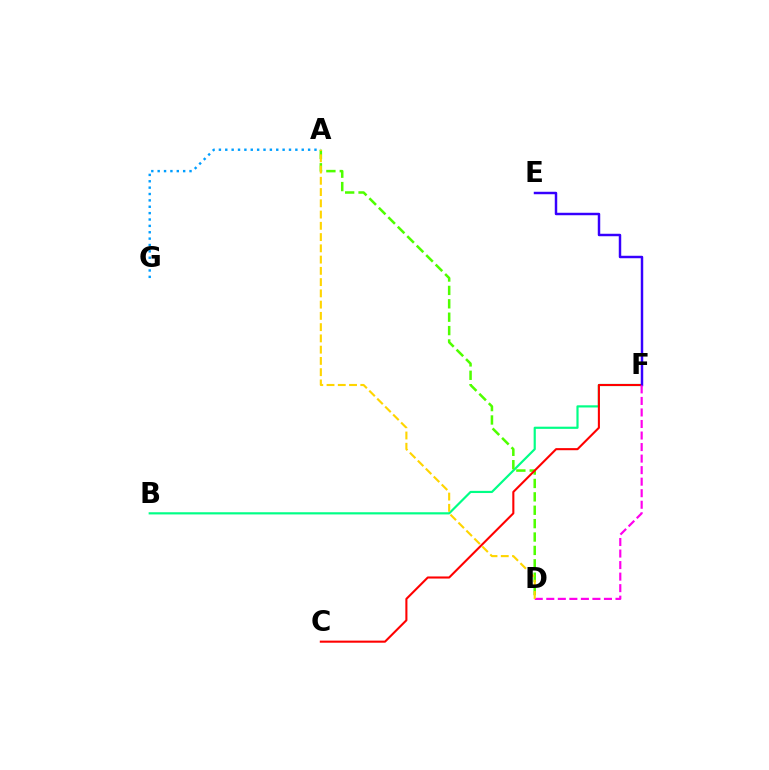{('B', 'F'): [{'color': '#00ff86', 'line_style': 'solid', 'thickness': 1.57}], ('A', 'D'): [{'color': '#4fff00', 'line_style': 'dashed', 'thickness': 1.82}, {'color': '#ffd500', 'line_style': 'dashed', 'thickness': 1.53}], ('C', 'F'): [{'color': '#ff0000', 'line_style': 'solid', 'thickness': 1.5}], ('E', 'F'): [{'color': '#3700ff', 'line_style': 'solid', 'thickness': 1.77}], ('D', 'F'): [{'color': '#ff00ed', 'line_style': 'dashed', 'thickness': 1.57}], ('A', 'G'): [{'color': '#009eff', 'line_style': 'dotted', 'thickness': 1.73}]}